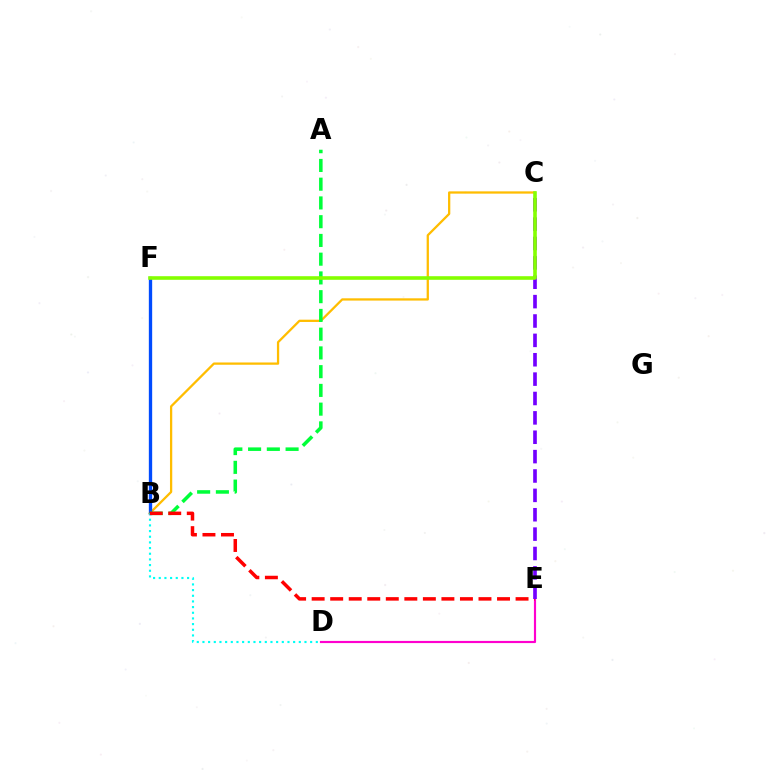{('B', 'C'): [{'color': '#ffbd00', 'line_style': 'solid', 'thickness': 1.64}], ('B', 'F'): [{'color': '#004bff', 'line_style': 'solid', 'thickness': 2.39}], ('A', 'B'): [{'color': '#00ff39', 'line_style': 'dashed', 'thickness': 2.55}], ('B', 'D'): [{'color': '#00fff6', 'line_style': 'dotted', 'thickness': 1.54}], ('D', 'E'): [{'color': '#ff00cf', 'line_style': 'solid', 'thickness': 1.56}], ('B', 'E'): [{'color': '#ff0000', 'line_style': 'dashed', 'thickness': 2.52}], ('C', 'E'): [{'color': '#7200ff', 'line_style': 'dashed', 'thickness': 2.63}], ('C', 'F'): [{'color': '#84ff00', 'line_style': 'solid', 'thickness': 2.59}]}